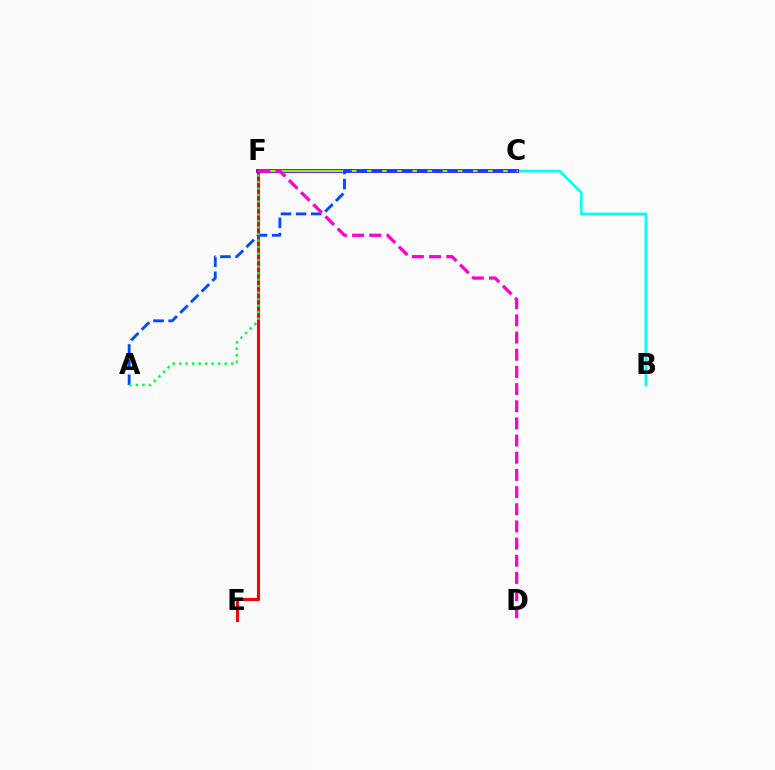{('B', 'C'): [{'color': '#00fff6', 'line_style': 'solid', 'thickness': 1.88}], ('C', 'F'): [{'color': '#ffbd00', 'line_style': 'solid', 'thickness': 2.74}, {'color': '#7200ff', 'line_style': 'solid', 'thickness': 2.81}, {'color': '#84ff00', 'line_style': 'solid', 'thickness': 1.59}], ('E', 'F'): [{'color': '#ff0000', 'line_style': 'solid', 'thickness': 2.22}], ('A', 'C'): [{'color': '#004bff', 'line_style': 'dashed', 'thickness': 2.06}], ('A', 'F'): [{'color': '#00ff39', 'line_style': 'dotted', 'thickness': 1.77}], ('D', 'F'): [{'color': '#ff00cf', 'line_style': 'dashed', 'thickness': 2.33}]}